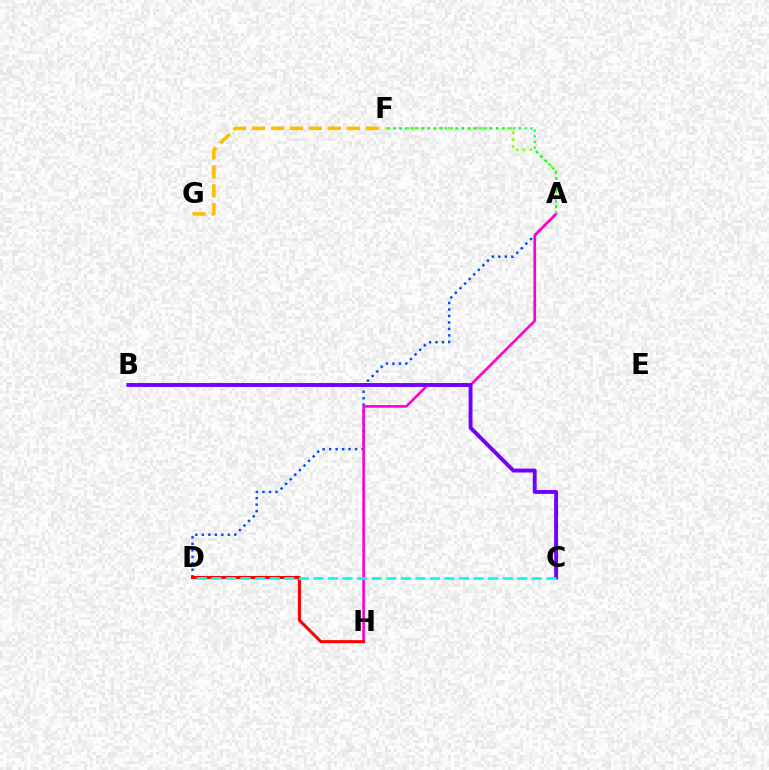{('A', 'D'): [{'color': '#004bff', 'line_style': 'dotted', 'thickness': 1.76}], ('A', 'H'): [{'color': '#ff00cf', 'line_style': 'solid', 'thickness': 1.9}], ('A', 'F'): [{'color': '#84ff00', 'line_style': 'dotted', 'thickness': 1.87}, {'color': '#00ff39', 'line_style': 'dotted', 'thickness': 1.55}], ('B', 'C'): [{'color': '#7200ff', 'line_style': 'solid', 'thickness': 2.81}], ('F', 'G'): [{'color': '#ffbd00', 'line_style': 'dashed', 'thickness': 2.57}], ('D', 'H'): [{'color': '#ff0000', 'line_style': 'solid', 'thickness': 2.2}], ('C', 'D'): [{'color': '#00fff6', 'line_style': 'dashed', 'thickness': 1.98}]}